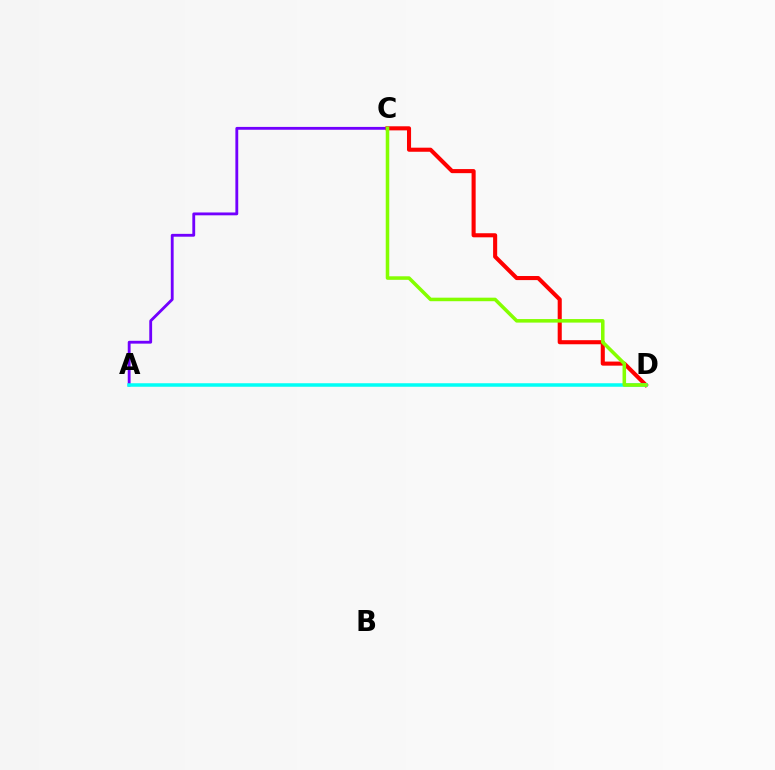{('A', 'C'): [{'color': '#7200ff', 'line_style': 'solid', 'thickness': 2.04}], ('C', 'D'): [{'color': '#ff0000', 'line_style': 'solid', 'thickness': 2.94}, {'color': '#84ff00', 'line_style': 'solid', 'thickness': 2.54}], ('A', 'D'): [{'color': '#00fff6', 'line_style': 'solid', 'thickness': 2.53}]}